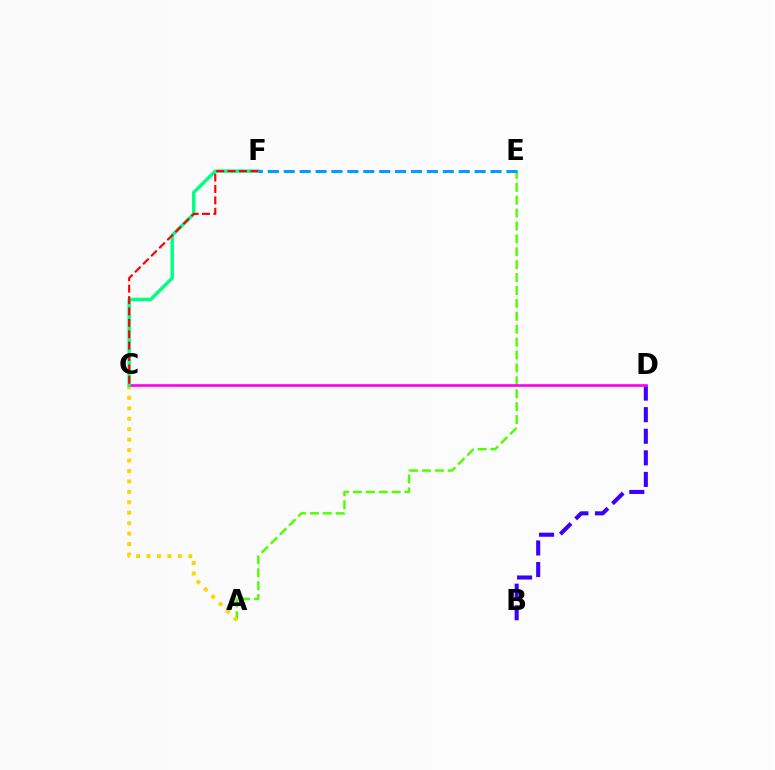{('A', 'E'): [{'color': '#4fff00', 'line_style': 'dashed', 'thickness': 1.75}], ('B', 'D'): [{'color': '#3700ff', 'line_style': 'dashed', 'thickness': 2.93}], ('A', 'C'): [{'color': '#ffd500', 'line_style': 'dotted', 'thickness': 2.84}], ('C', 'D'): [{'color': '#ff00ed', 'line_style': 'solid', 'thickness': 1.91}], ('C', 'F'): [{'color': '#00ff86', 'line_style': 'solid', 'thickness': 2.47}, {'color': '#ff0000', 'line_style': 'dashed', 'thickness': 1.55}], ('E', 'F'): [{'color': '#009eff', 'line_style': 'dashed', 'thickness': 2.16}]}